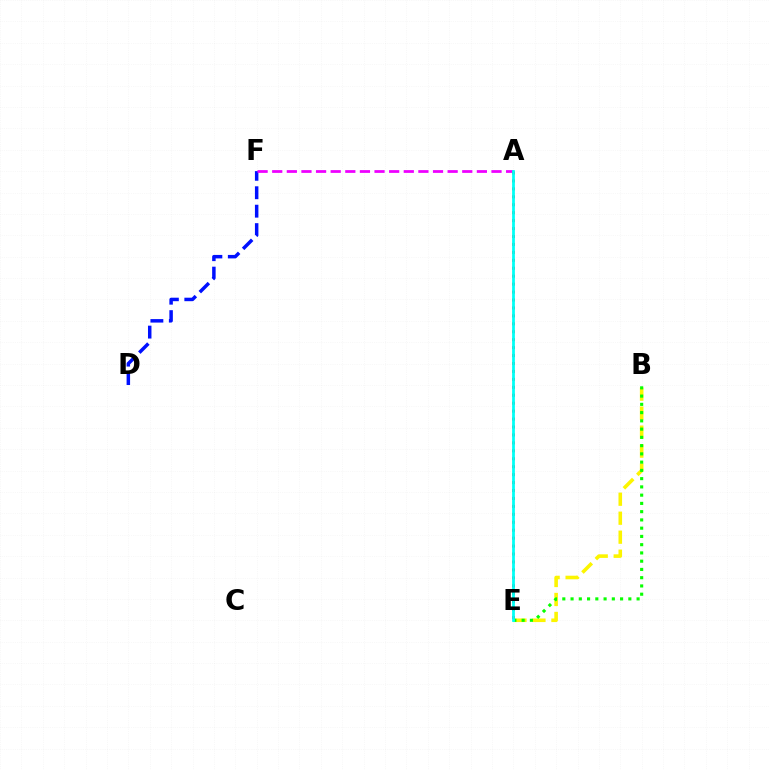{('D', 'F'): [{'color': '#0010ff', 'line_style': 'dashed', 'thickness': 2.5}], ('B', 'E'): [{'color': '#fcf500', 'line_style': 'dashed', 'thickness': 2.58}, {'color': '#08ff00', 'line_style': 'dotted', 'thickness': 2.24}], ('A', 'F'): [{'color': '#ee00ff', 'line_style': 'dashed', 'thickness': 1.99}], ('A', 'E'): [{'color': '#ff0000', 'line_style': 'dotted', 'thickness': 2.16}, {'color': '#00fff6', 'line_style': 'solid', 'thickness': 1.99}]}